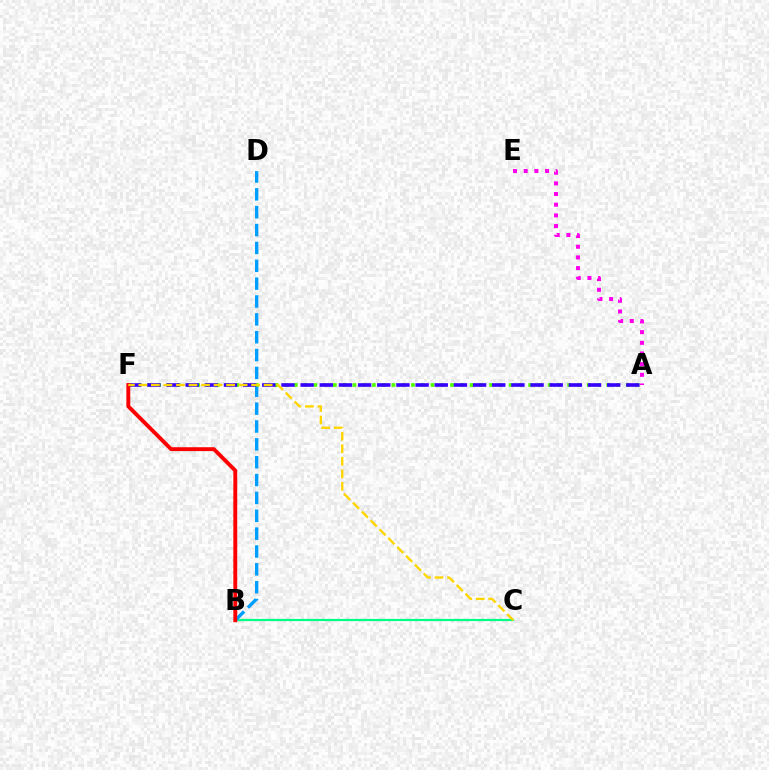{('B', 'C'): [{'color': '#00ff86', 'line_style': 'solid', 'thickness': 1.6}], ('A', 'E'): [{'color': '#ff00ed', 'line_style': 'dotted', 'thickness': 2.9}], ('B', 'D'): [{'color': '#009eff', 'line_style': 'dashed', 'thickness': 2.43}], ('A', 'F'): [{'color': '#4fff00', 'line_style': 'dotted', 'thickness': 2.65}, {'color': '#3700ff', 'line_style': 'dashed', 'thickness': 2.6}], ('B', 'F'): [{'color': '#ff0000', 'line_style': 'solid', 'thickness': 2.8}], ('C', 'F'): [{'color': '#ffd500', 'line_style': 'dashed', 'thickness': 1.7}]}